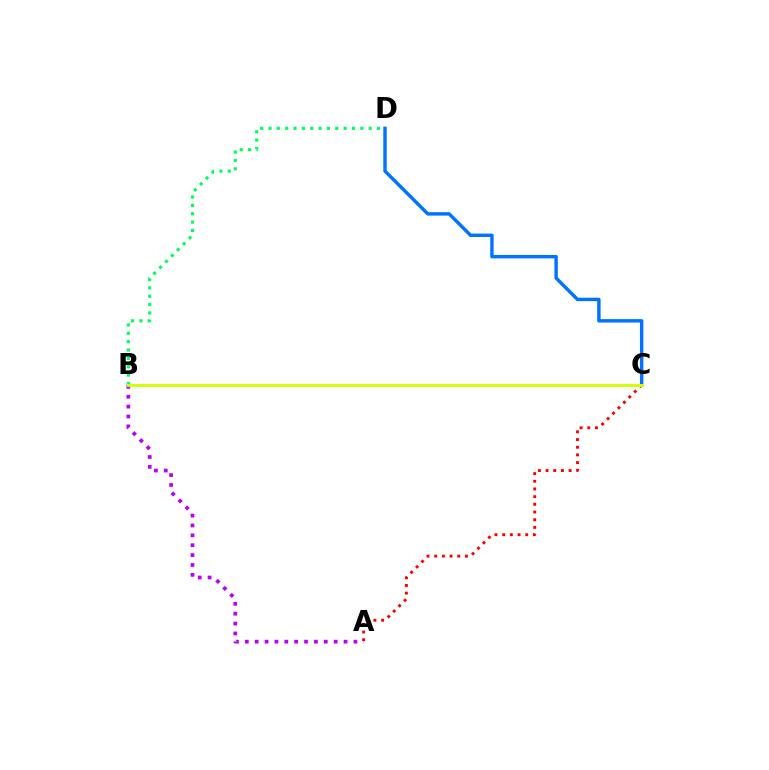{('A', 'B'): [{'color': '#b900ff', 'line_style': 'dotted', 'thickness': 2.68}], ('B', 'D'): [{'color': '#00ff5c', 'line_style': 'dotted', 'thickness': 2.27}], ('C', 'D'): [{'color': '#0074ff', 'line_style': 'solid', 'thickness': 2.47}], ('A', 'C'): [{'color': '#ff0000', 'line_style': 'dotted', 'thickness': 2.09}], ('B', 'C'): [{'color': '#d1ff00', 'line_style': 'solid', 'thickness': 2.11}]}